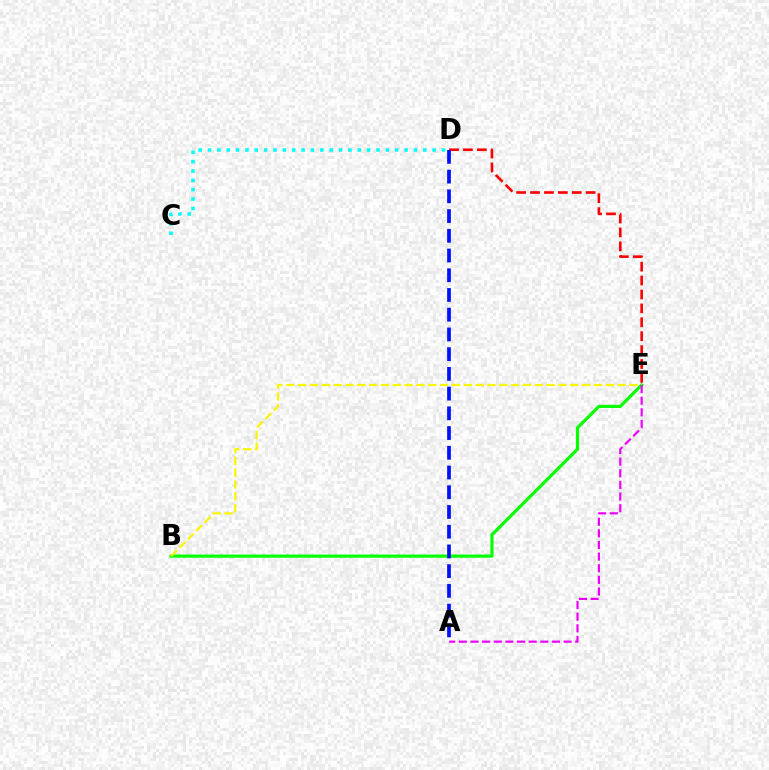{('B', 'E'): [{'color': '#08ff00', 'line_style': 'solid', 'thickness': 2.3}, {'color': '#fcf500', 'line_style': 'dashed', 'thickness': 1.61}], ('A', 'E'): [{'color': '#ee00ff', 'line_style': 'dashed', 'thickness': 1.58}], ('D', 'E'): [{'color': '#ff0000', 'line_style': 'dashed', 'thickness': 1.89}], ('C', 'D'): [{'color': '#00fff6', 'line_style': 'dotted', 'thickness': 2.54}], ('A', 'D'): [{'color': '#0010ff', 'line_style': 'dashed', 'thickness': 2.68}]}